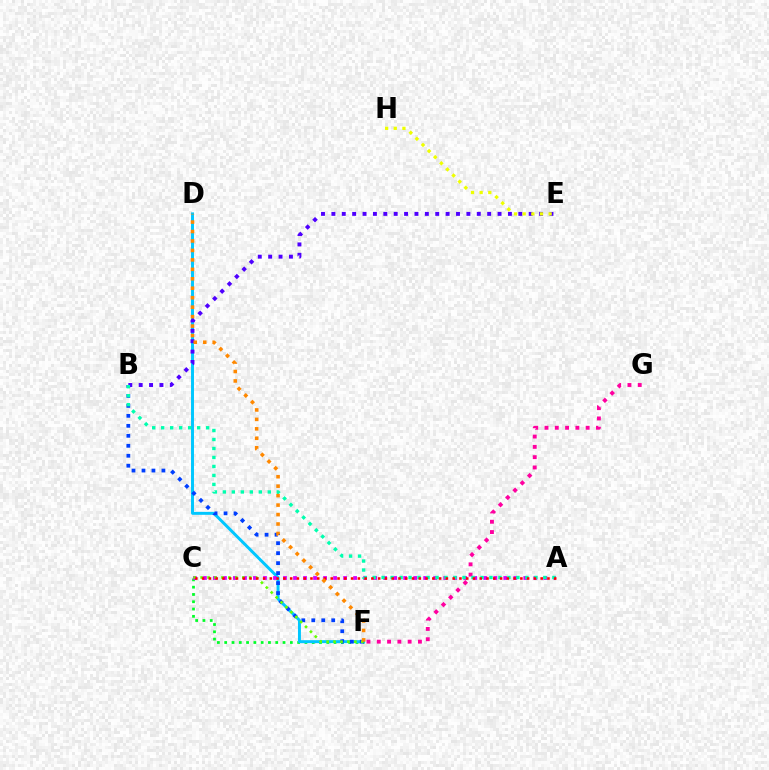{('C', 'F'): [{'color': '#00ff27', 'line_style': 'dotted', 'thickness': 1.98}, {'color': '#66ff00', 'line_style': 'dotted', 'thickness': 1.88}], ('D', 'F'): [{'color': '#00c7ff', 'line_style': 'solid', 'thickness': 2.13}, {'color': '#ff8800', 'line_style': 'dotted', 'thickness': 2.57}], ('B', 'E'): [{'color': '#4f00ff', 'line_style': 'dotted', 'thickness': 2.82}], ('B', 'F'): [{'color': '#003fff', 'line_style': 'dotted', 'thickness': 2.71}], ('A', 'C'): [{'color': '#d600ff', 'line_style': 'dotted', 'thickness': 2.72}, {'color': '#ff0000', 'line_style': 'dotted', 'thickness': 1.84}], ('F', 'G'): [{'color': '#ff00a0', 'line_style': 'dotted', 'thickness': 2.8}], ('A', 'B'): [{'color': '#00ffaf', 'line_style': 'dotted', 'thickness': 2.44}], ('E', 'H'): [{'color': '#eeff00', 'line_style': 'dotted', 'thickness': 2.35}]}